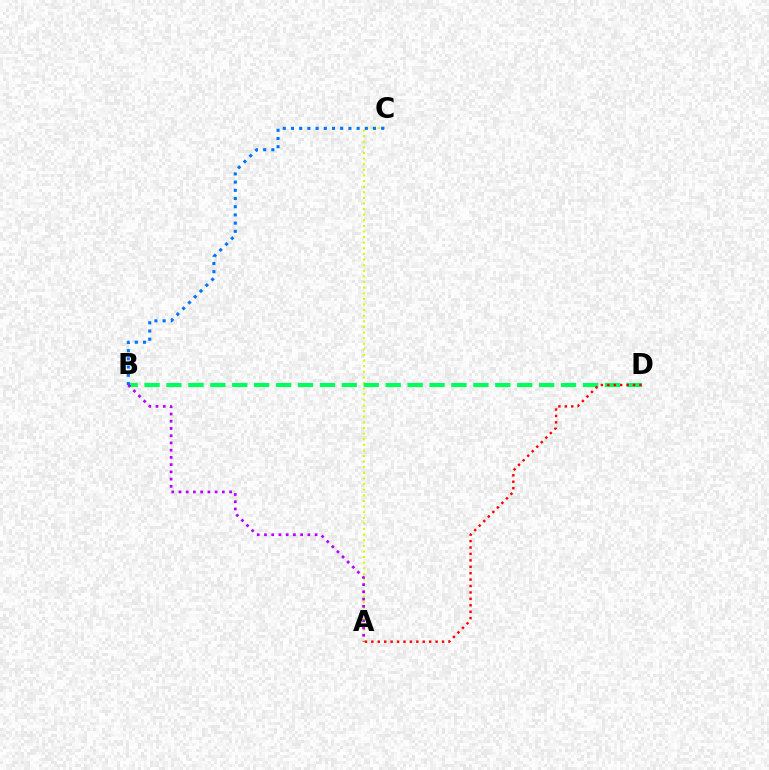{('A', 'C'): [{'color': '#d1ff00', 'line_style': 'dotted', 'thickness': 1.52}], ('B', 'D'): [{'color': '#00ff5c', 'line_style': 'dashed', 'thickness': 2.98}], ('B', 'C'): [{'color': '#0074ff', 'line_style': 'dotted', 'thickness': 2.23}], ('A', 'B'): [{'color': '#b900ff', 'line_style': 'dotted', 'thickness': 1.97}], ('A', 'D'): [{'color': '#ff0000', 'line_style': 'dotted', 'thickness': 1.75}]}